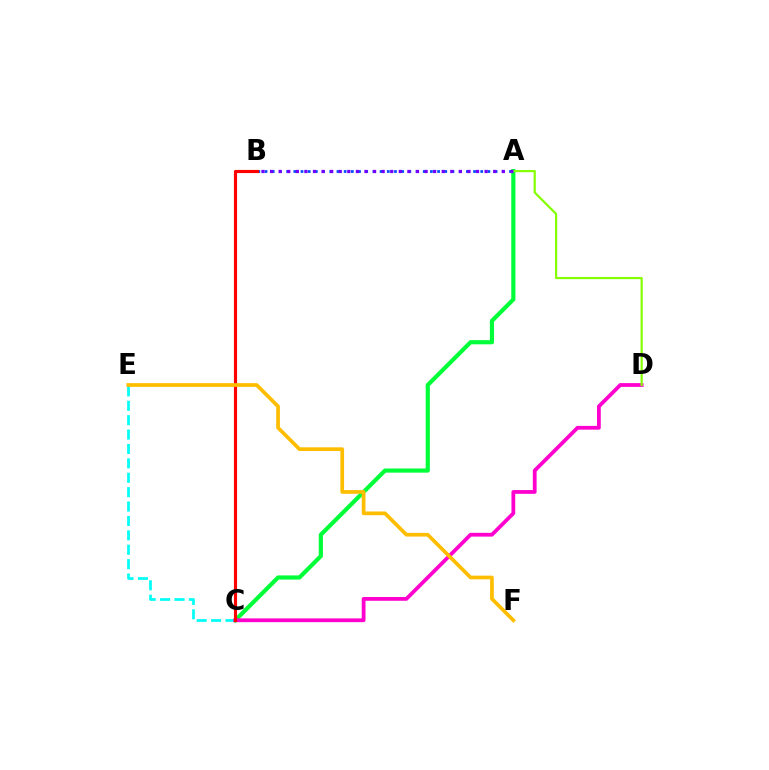{('A', 'C'): [{'color': '#00ff39', 'line_style': 'solid', 'thickness': 3.0}], ('C', 'E'): [{'color': '#00fff6', 'line_style': 'dashed', 'thickness': 1.96}], ('C', 'D'): [{'color': '#ff00cf', 'line_style': 'solid', 'thickness': 2.72}], ('A', 'B'): [{'color': '#004bff', 'line_style': 'dotted', 'thickness': 1.95}, {'color': '#7200ff', 'line_style': 'dotted', 'thickness': 2.33}], ('B', 'C'): [{'color': '#ff0000', 'line_style': 'solid', 'thickness': 2.26}], ('E', 'F'): [{'color': '#ffbd00', 'line_style': 'solid', 'thickness': 2.67}], ('A', 'D'): [{'color': '#84ff00', 'line_style': 'solid', 'thickness': 1.56}]}